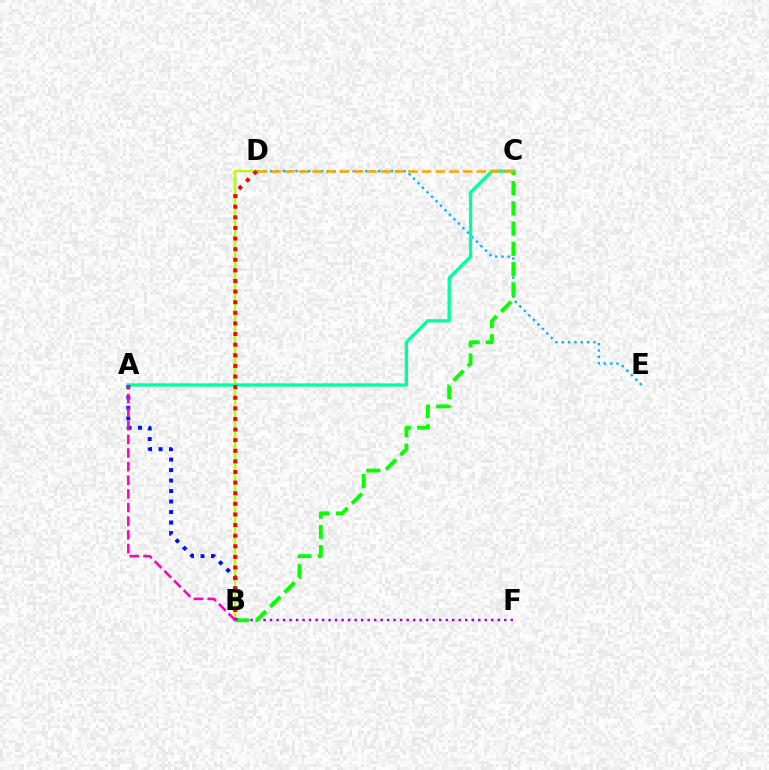{('B', 'D'): [{'color': '#b3ff00', 'line_style': 'solid', 'thickness': 1.71}, {'color': '#ff0000', 'line_style': 'dotted', 'thickness': 2.88}], ('B', 'F'): [{'color': '#9b00ff', 'line_style': 'dotted', 'thickness': 1.77}], ('D', 'E'): [{'color': '#00b5ff', 'line_style': 'dotted', 'thickness': 1.73}], ('A', 'C'): [{'color': '#00ff9d', 'line_style': 'solid', 'thickness': 2.38}], ('B', 'C'): [{'color': '#08ff00', 'line_style': 'dashed', 'thickness': 2.75}], ('A', 'B'): [{'color': '#0010ff', 'line_style': 'dotted', 'thickness': 2.85}, {'color': '#ff00bd', 'line_style': 'dashed', 'thickness': 1.85}], ('C', 'D'): [{'color': '#ffa500', 'line_style': 'dashed', 'thickness': 1.86}]}